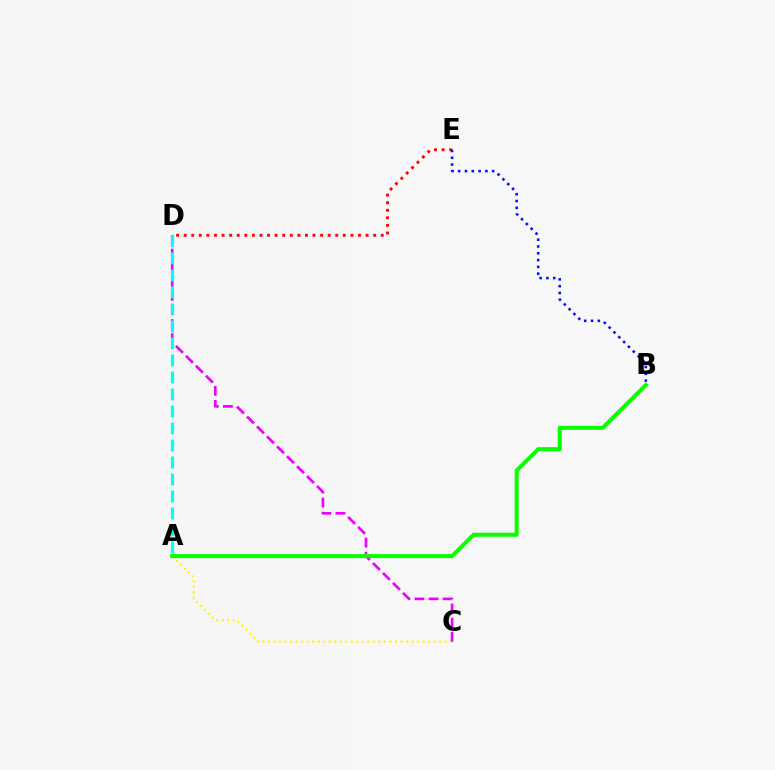{('D', 'E'): [{'color': '#ff0000', 'line_style': 'dotted', 'thickness': 2.06}], ('A', 'C'): [{'color': '#fcf500', 'line_style': 'dotted', 'thickness': 1.5}], ('C', 'D'): [{'color': '#ee00ff', 'line_style': 'dashed', 'thickness': 1.92}], ('A', 'D'): [{'color': '#00fff6', 'line_style': 'dashed', 'thickness': 2.31}], ('B', 'E'): [{'color': '#0010ff', 'line_style': 'dotted', 'thickness': 1.85}], ('A', 'B'): [{'color': '#08ff00', 'line_style': 'solid', 'thickness': 2.89}]}